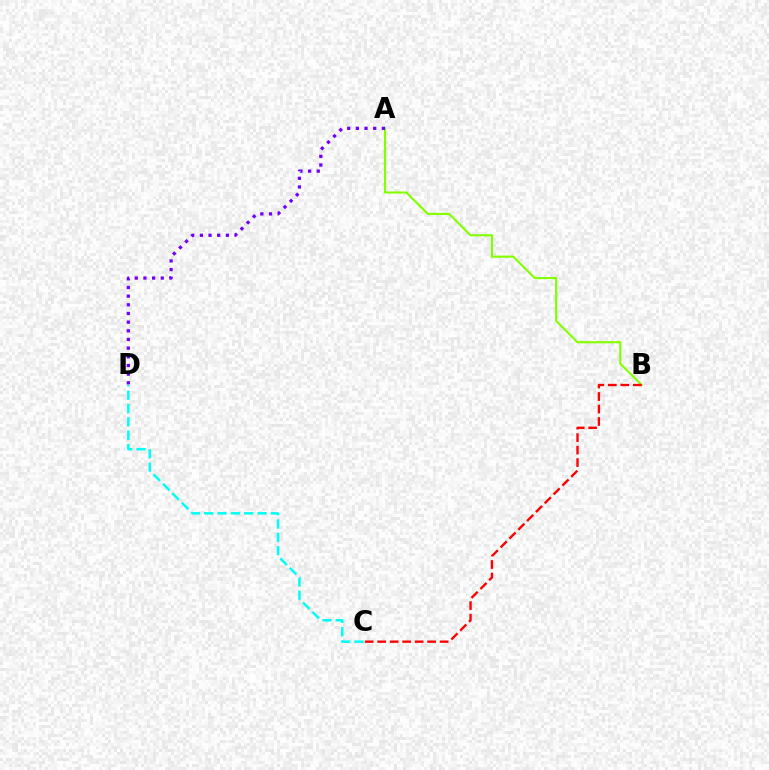{('A', 'B'): [{'color': '#84ff00', 'line_style': 'solid', 'thickness': 1.55}], ('C', 'D'): [{'color': '#00fff6', 'line_style': 'dashed', 'thickness': 1.81}], ('B', 'C'): [{'color': '#ff0000', 'line_style': 'dashed', 'thickness': 1.7}], ('A', 'D'): [{'color': '#7200ff', 'line_style': 'dotted', 'thickness': 2.36}]}